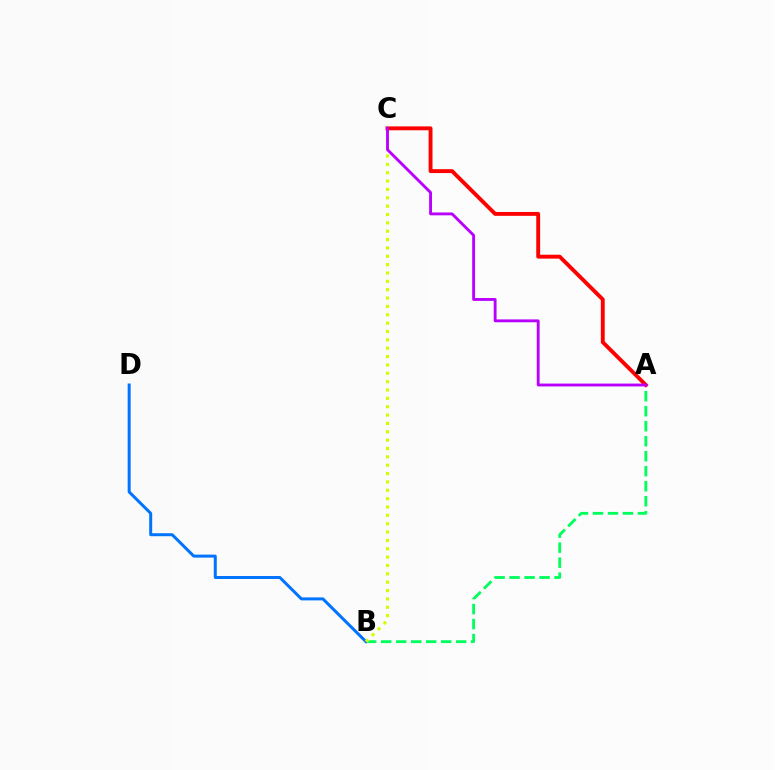{('A', 'B'): [{'color': '#00ff5c', 'line_style': 'dashed', 'thickness': 2.04}], ('B', 'D'): [{'color': '#0074ff', 'line_style': 'solid', 'thickness': 2.15}], ('B', 'C'): [{'color': '#d1ff00', 'line_style': 'dotted', 'thickness': 2.27}], ('A', 'C'): [{'color': '#ff0000', 'line_style': 'solid', 'thickness': 2.8}, {'color': '#b900ff', 'line_style': 'solid', 'thickness': 2.06}]}